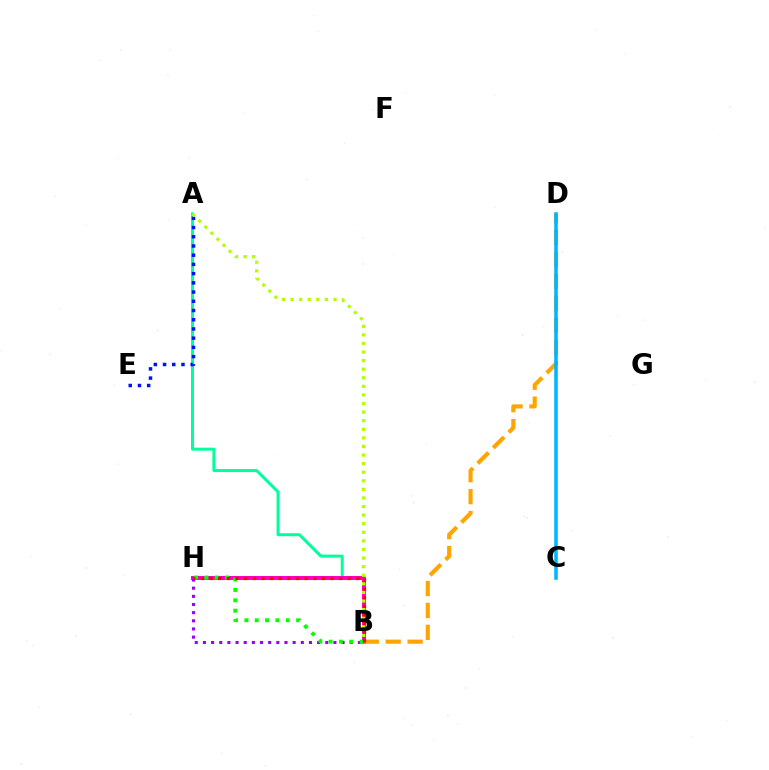{('A', 'B'): [{'color': '#00ff9d', 'line_style': 'solid', 'thickness': 2.15}, {'color': '#b3ff00', 'line_style': 'dotted', 'thickness': 2.33}], ('B', 'H'): [{'color': '#ff00bd', 'line_style': 'solid', 'thickness': 2.88}, {'color': '#9b00ff', 'line_style': 'dotted', 'thickness': 2.22}, {'color': '#08ff00', 'line_style': 'dotted', 'thickness': 2.81}, {'color': '#ff0000', 'line_style': 'dotted', 'thickness': 2.35}], ('B', 'D'): [{'color': '#ffa500', 'line_style': 'dashed', 'thickness': 2.98}], ('C', 'D'): [{'color': '#00b5ff', 'line_style': 'solid', 'thickness': 2.55}], ('A', 'E'): [{'color': '#0010ff', 'line_style': 'dotted', 'thickness': 2.5}]}